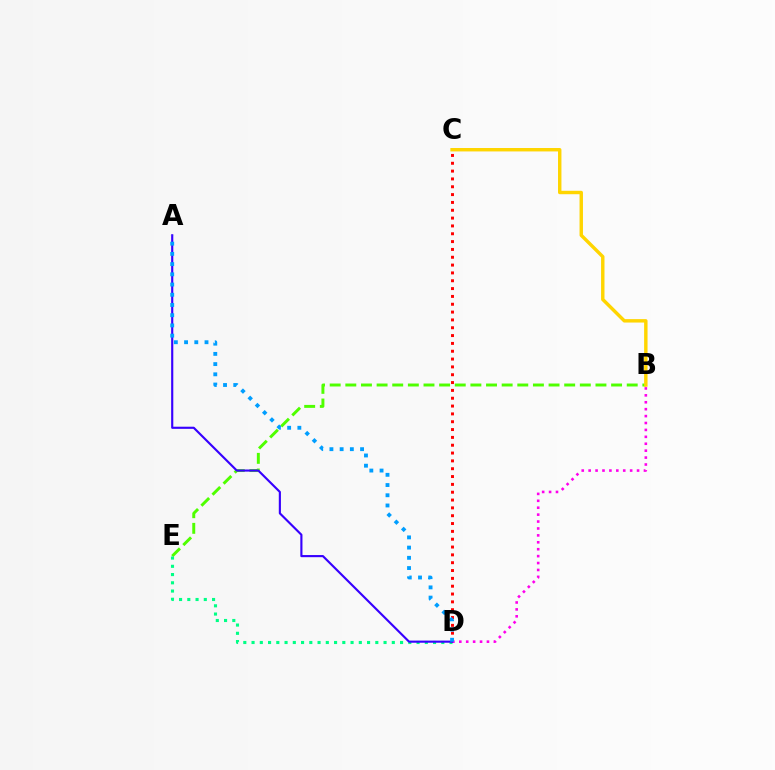{('B', 'E'): [{'color': '#4fff00', 'line_style': 'dashed', 'thickness': 2.12}], ('C', 'D'): [{'color': '#ff0000', 'line_style': 'dotted', 'thickness': 2.13}], ('B', 'C'): [{'color': '#ffd500', 'line_style': 'solid', 'thickness': 2.47}], ('D', 'E'): [{'color': '#00ff86', 'line_style': 'dotted', 'thickness': 2.24}], ('B', 'D'): [{'color': '#ff00ed', 'line_style': 'dotted', 'thickness': 1.88}], ('A', 'D'): [{'color': '#3700ff', 'line_style': 'solid', 'thickness': 1.54}, {'color': '#009eff', 'line_style': 'dotted', 'thickness': 2.78}]}